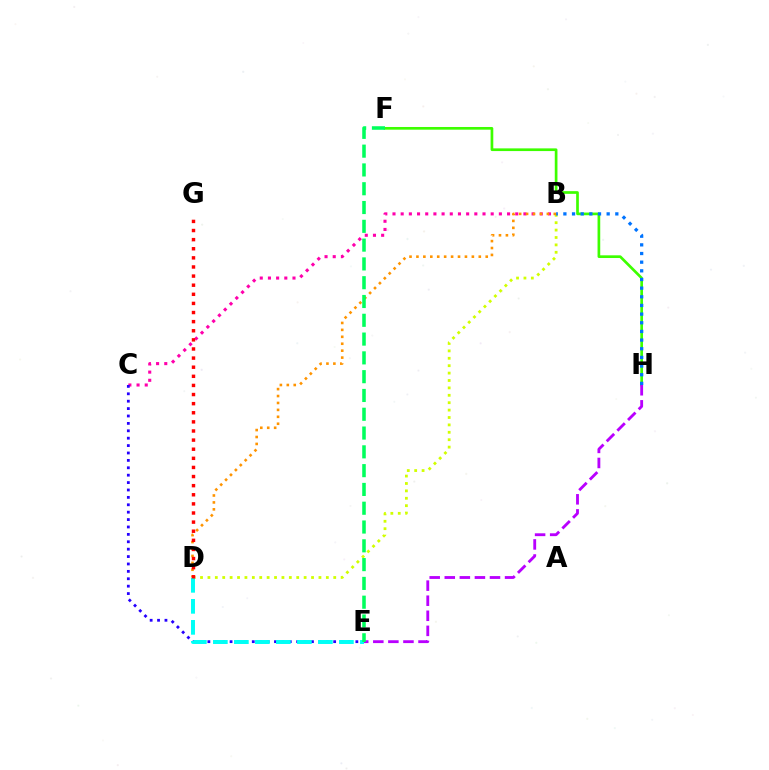{('B', 'C'): [{'color': '#ff00ac', 'line_style': 'dotted', 'thickness': 2.22}], ('F', 'H'): [{'color': '#3dff00', 'line_style': 'solid', 'thickness': 1.94}], ('E', 'H'): [{'color': '#b900ff', 'line_style': 'dashed', 'thickness': 2.05}], ('B', 'D'): [{'color': '#d1ff00', 'line_style': 'dotted', 'thickness': 2.01}, {'color': '#ff9400', 'line_style': 'dotted', 'thickness': 1.88}], ('C', 'E'): [{'color': '#2500ff', 'line_style': 'dotted', 'thickness': 2.01}], ('B', 'H'): [{'color': '#0074ff', 'line_style': 'dotted', 'thickness': 2.35}], ('D', 'E'): [{'color': '#00fff6', 'line_style': 'dashed', 'thickness': 2.85}], ('E', 'F'): [{'color': '#00ff5c', 'line_style': 'dashed', 'thickness': 2.55}], ('D', 'G'): [{'color': '#ff0000', 'line_style': 'dotted', 'thickness': 2.48}]}